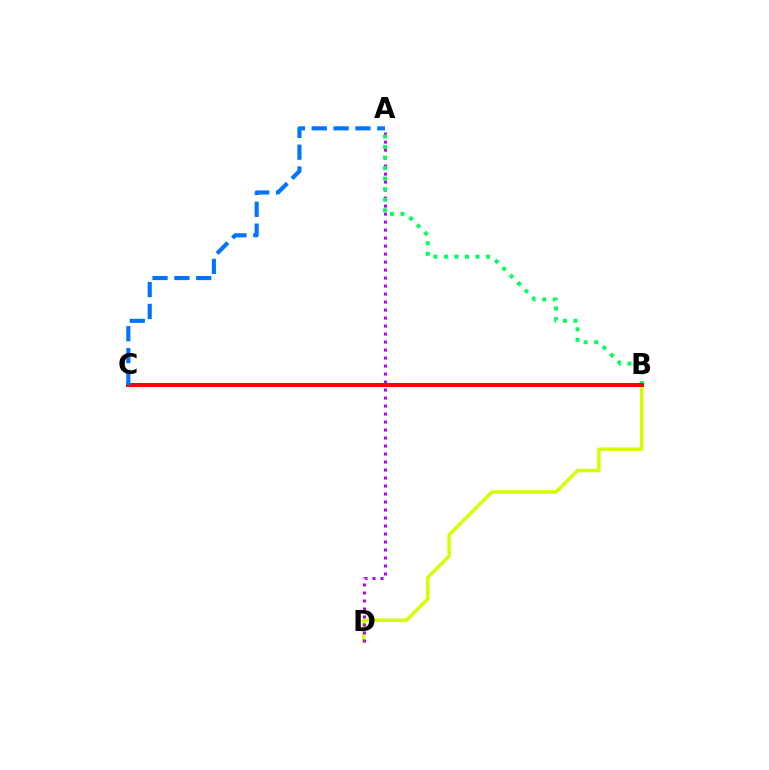{('B', 'D'): [{'color': '#d1ff00', 'line_style': 'solid', 'thickness': 2.5}], ('A', 'D'): [{'color': '#b900ff', 'line_style': 'dotted', 'thickness': 2.17}], ('A', 'B'): [{'color': '#00ff5c', 'line_style': 'dotted', 'thickness': 2.86}], ('B', 'C'): [{'color': '#ff0000', 'line_style': 'solid', 'thickness': 2.9}], ('A', 'C'): [{'color': '#0074ff', 'line_style': 'dashed', 'thickness': 2.97}]}